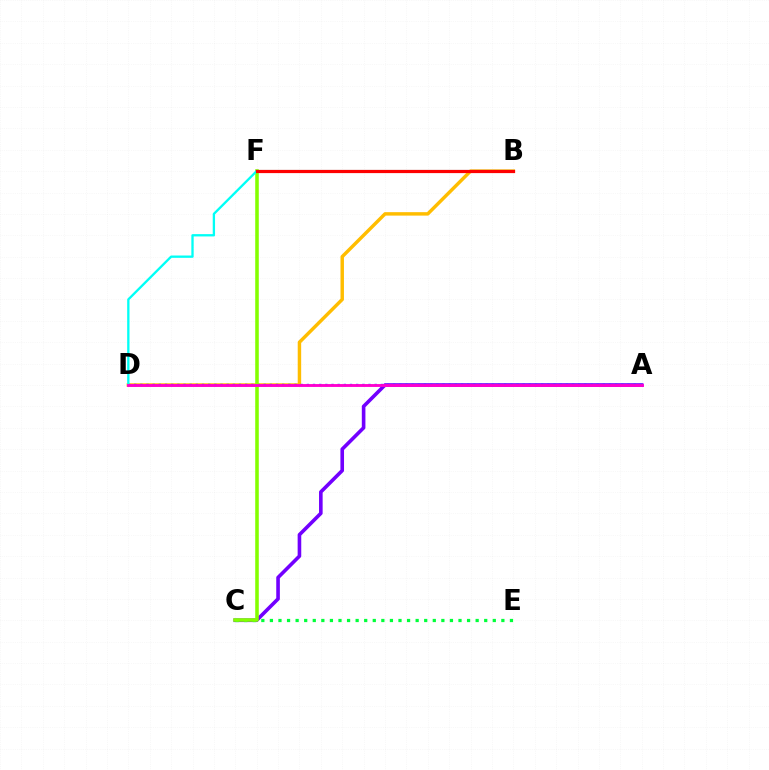{('B', 'D'): [{'color': '#ffbd00', 'line_style': 'solid', 'thickness': 2.48}, {'color': '#00fff6', 'line_style': 'solid', 'thickness': 1.67}], ('A', 'C'): [{'color': '#7200ff', 'line_style': 'solid', 'thickness': 2.6}], ('A', 'D'): [{'color': '#004bff', 'line_style': 'dotted', 'thickness': 1.68}, {'color': '#ff00cf', 'line_style': 'solid', 'thickness': 2.07}], ('C', 'E'): [{'color': '#00ff39', 'line_style': 'dotted', 'thickness': 2.33}], ('C', 'F'): [{'color': '#84ff00', 'line_style': 'solid', 'thickness': 2.57}], ('B', 'F'): [{'color': '#ff0000', 'line_style': 'solid', 'thickness': 2.31}]}